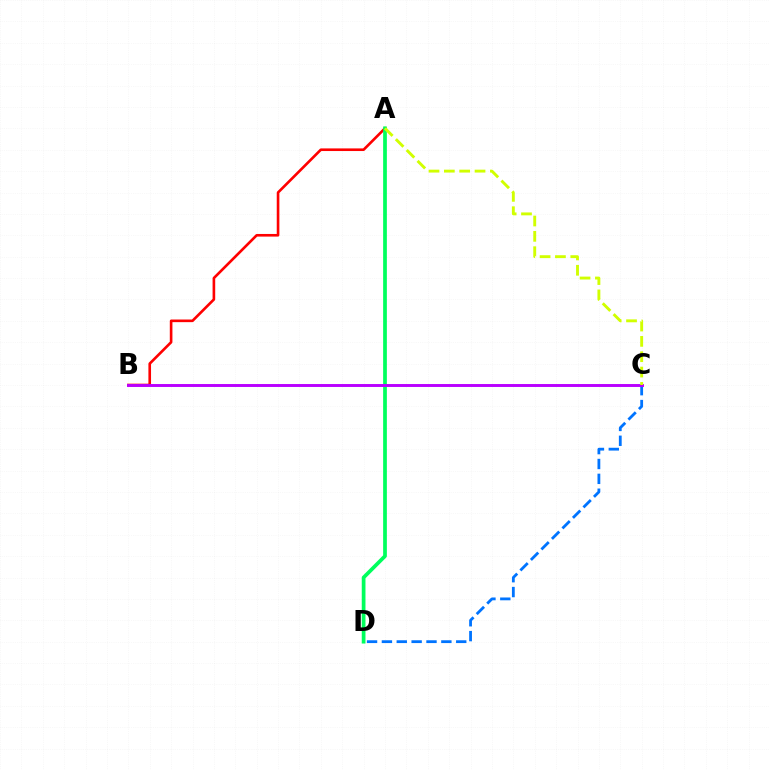{('C', 'D'): [{'color': '#0074ff', 'line_style': 'dashed', 'thickness': 2.02}], ('A', 'B'): [{'color': '#ff0000', 'line_style': 'solid', 'thickness': 1.9}], ('A', 'D'): [{'color': '#00ff5c', 'line_style': 'solid', 'thickness': 2.68}], ('B', 'C'): [{'color': '#b900ff', 'line_style': 'solid', 'thickness': 2.11}], ('A', 'C'): [{'color': '#d1ff00', 'line_style': 'dashed', 'thickness': 2.08}]}